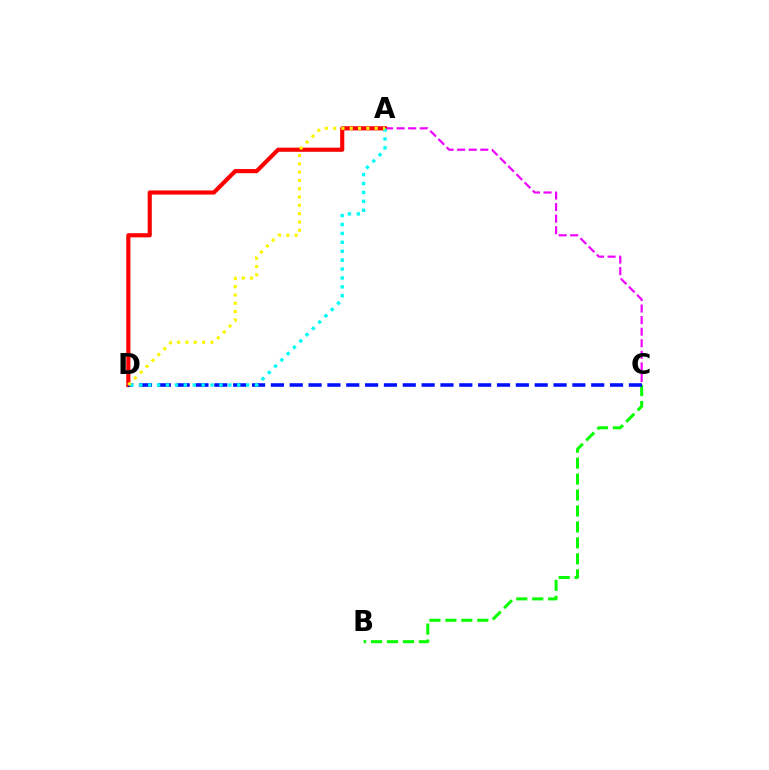{('A', 'C'): [{'color': '#ee00ff', 'line_style': 'dashed', 'thickness': 1.57}], ('A', 'D'): [{'color': '#ff0000', 'line_style': 'solid', 'thickness': 2.98}, {'color': '#00fff6', 'line_style': 'dotted', 'thickness': 2.42}, {'color': '#fcf500', 'line_style': 'dotted', 'thickness': 2.26}], ('B', 'C'): [{'color': '#08ff00', 'line_style': 'dashed', 'thickness': 2.17}], ('C', 'D'): [{'color': '#0010ff', 'line_style': 'dashed', 'thickness': 2.56}]}